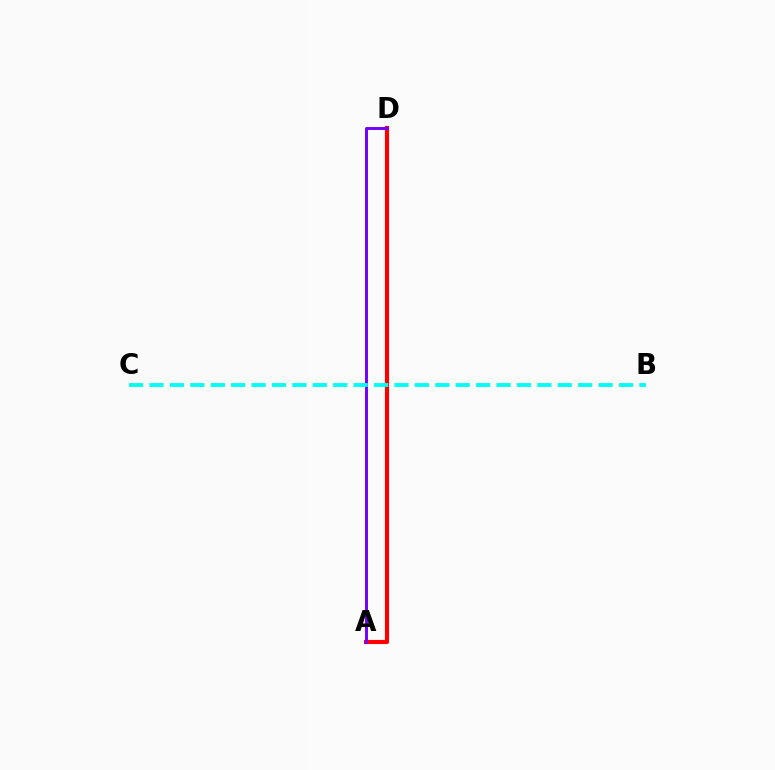{('A', 'D'): [{'color': '#ff0000', 'line_style': 'solid', 'thickness': 2.97}, {'color': '#84ff00', 'line_style': 'solid', 'thickness': 1.97}, {'color': '#7200ff', 'line_style': 'solid', 'thickness': 2.1}], ('B', 'C'): [{'color': '#00fff6', 'line_style': 'dashed', 'thickness': 2.77}]}